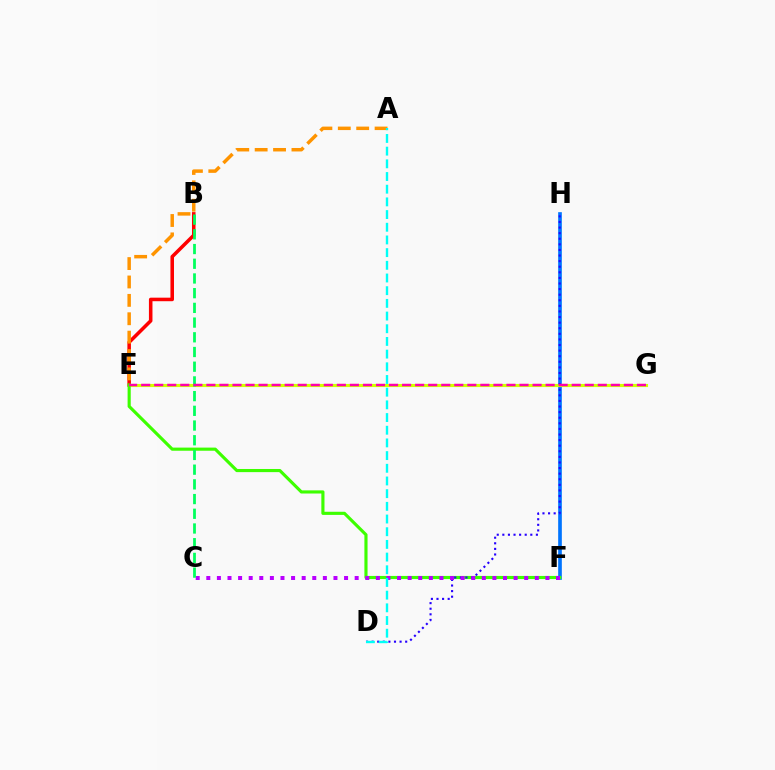{('B', 'E'): [{'color': '#ff0000', 'line_style': 'solid', 'thickness': 2.55}], ('F', 'H'): [{'color': '#0074ff', 'line_style': 'solid', 'thickness': 2.63}], ('E', 'G'): [{'color': '#d1ff00', 'line_style': 'solid', 'thickness': 2.25}, {'color': '#ff00ac', 'line_style': 'dashed', 'thickness': 1.77}], ('E', 'F'): [{'color': '#3dff00', 'line_style': 'solid', 'thickness': 2.26}], ('D', 'H'): [{'color': '#2500ff', 'line_style': 'dotted', 'thickness': 1.52}], ('A', 'E'): [{'color': '#ff9400', 'line_style': 'dashed', 'thickness': 2.5}], ('C', 'F'): [{'color': '#b900ff', 'line_style': 'dotted', 'thickness': 2.88}], ('B', 'C'): [{'color': '#00ff5c', 'line_style': 'dashed', 'thickness': 2.0}], ('A', 'D'): [{'color': '#00fff6', 'line_style': 'dashed', 'thickness': 1.72}]}